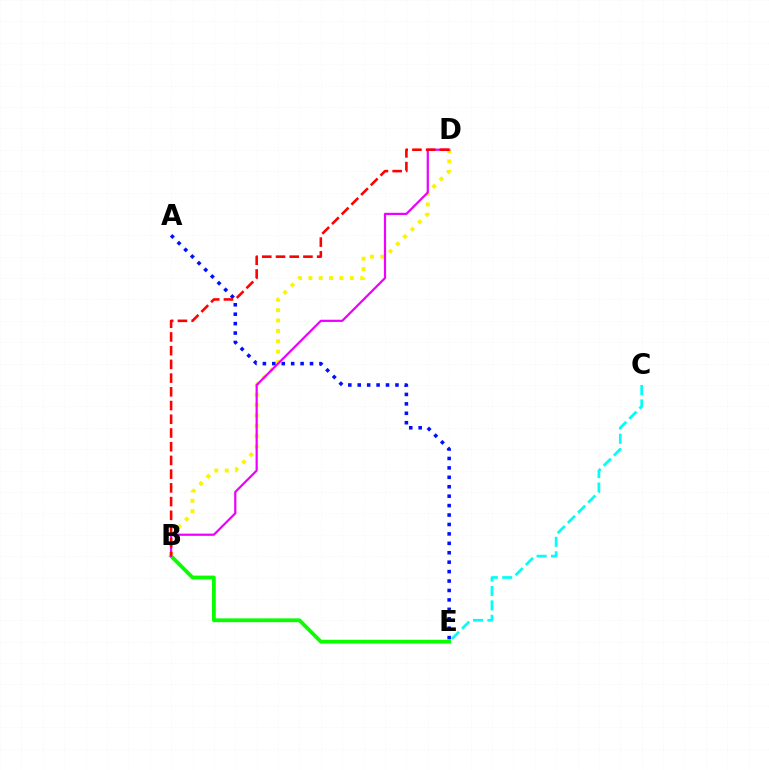{('A', 'E'): [{'color': '#0010ff', 'line_style': 'dotted', 'thickness': 2.56}], ('B', 'E'): [{'color': '#08ff00', 'line_style': 'solid', 'thickness': 2.73}], ('C', 'E'): [{'color': '#00fff6', 'line_style': 'dashed', 'thickness': 1.96}], ('B', 'D'): [{'color': '#fcf500', 'line_style': 'dotted', 'thickness': 2.82}, {'color': '#ee00ff', 'line_style': 'solid', 'thickness': 1.59}, {'color': '#ff0000', 'line_style': 'dashed', 'thickness': 1.86}]}